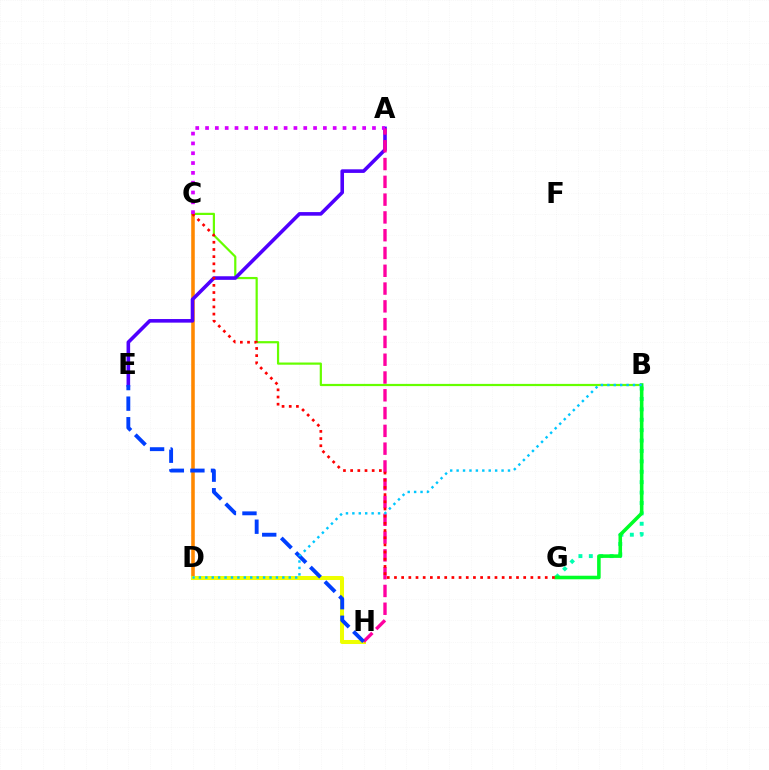{('B', 'G'): [{'color': '#00ffaf', 'line_style': 'dotted', 'thickness': 2.83}, {'color': '#00ff27', 'line_style': 'solid', 'thickness': 2.56}], ('C', 'D'): [{'color': '#ff8800', 'line_style': 'solid', 'thickness': 2.56}], ('D', 'H'): [{'color': '#eeff00', 'line_style': 'solid', 'thickness': 2.89}], ('B', 'C'): [{'color': '#66ff00', 'line_style': 'solid', 'thickness': 1.59}], ('A', 'E'): [{'color': '#4f00ff', 'line_style': 'solid', 'thickness': 2.59}], ('A', 'H'): [{'color': '#ff00a0', 'line_style': 'dashed', 'thickness': 2.42}], ('C', 'G'): [{'color': '#ff0000', 'line_style': 'dotted', 'thickness': 1.95}], ('E', 'H'): [{'color': '#003fff', 'line_style': 'dashed', 'thickness': 2.8}], ('B', 'D'): [{'color': '#00c7ff', 'line_style': 'dotted', 'thickness': 1.74}], ('A', 'C'): [{'color': '#d600ff', 'line_style': 'dotted', 'thickness': 2.67}]}